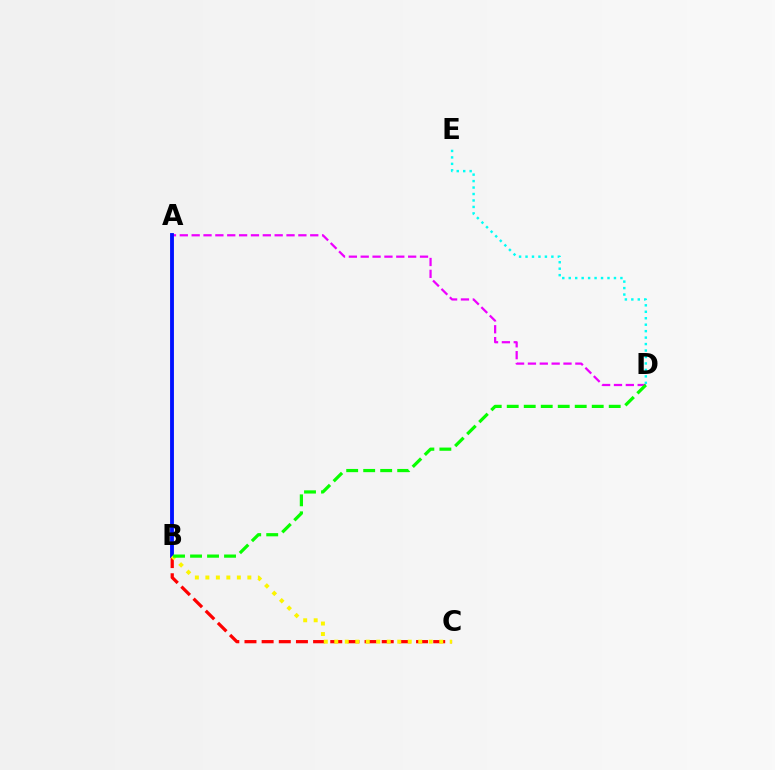{('B', 'C'): [{'color': '#ff0000', 'line_style': 'dashed', 'thickness': 2.33}, {'color': '#fcf500', 'line_style': 'dotted', 'thickness': 2.85}], ('D', 'E'): [{'color': '#00fff6', 'line_style': 'dotted', 'thickness': 1.76}], ('A', 'D'): [{'color': '#ee00ff', 'line_style': 'dashed', 'thickness': 1.61}], ('A', 'B'): [{'color': '#0010ff', 'line_style': 'solid', 'thickness': 2.77}], ('B', 'D'): [{'color': '#08ff00', 'line_style': 'dashed', 'thickness': 2.31}]}